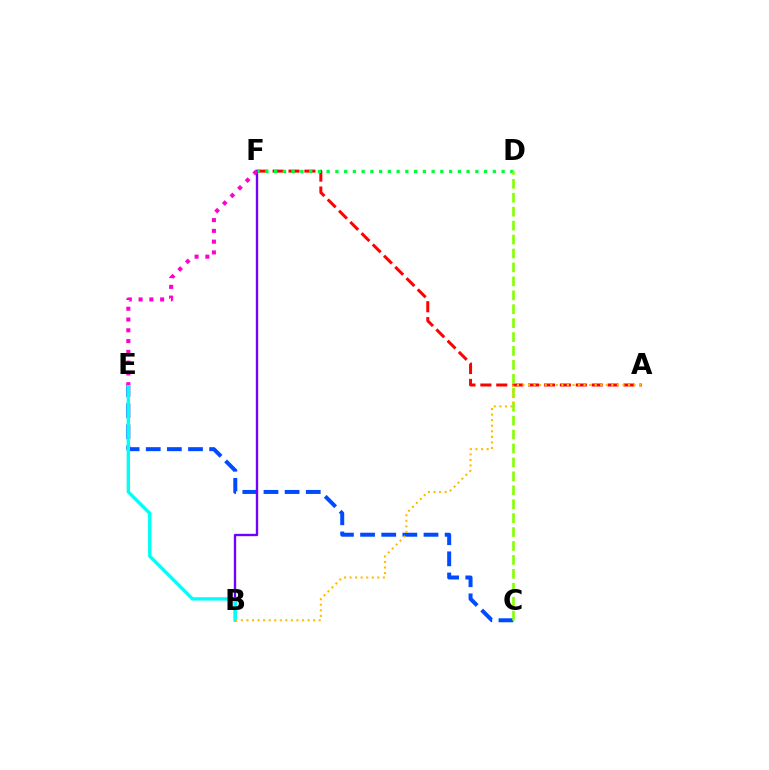{('A', 'F'): [{'color': '#ff0000', 'line_style': 'dashed', 'thickness': 2.16}], ('C', 'E'): [{'color': '#004bff', 'line_style': 'dashed', 'thickness': 2.87}], ('B', 'F'): [{'color': '#7200ff', 'line_style': 'solid', 'thickness': 1.7}], ('D', 'F'): [{'color': '#00ff39', 'line_style': 'dotted', 'thickness': 2.38}], ('C', 'D'): [{'color': '#84ff00', 'line_style': 'dashed', 'thickness': 1.89}], ('B', 'E'): [{'color': '#00fff6', 'line_style': 'solid', 'thickness': 2.41}], ('A', 'B'): [{'color': '#ffbd00', 'line_style': 'dotted', 'thickness': 1.51}], ('E', 'F'): [{'color': '#ff00cf', 'line_style': 'dotted', 'thickness': 2.93}]}